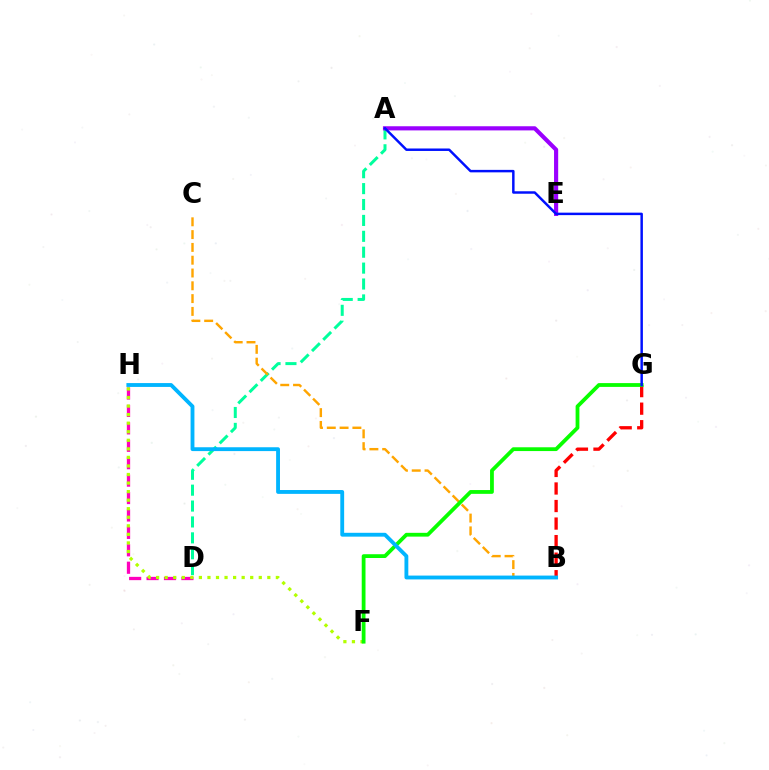{('D', 'H'): [{'color': '#ff00bd', 'line_style': 'dashed', 'thickness': 2.37}], ('A', 'D'): [{'color': '#00ff9d', 'line_style': 'dashed', 'thickness': 2.16}], ('B', 'G'): [{'color': '#ff0000', 'line_style': 'dashed', 'thickness': 2.38}], ('A', 'E'): [{'color': '#9b00ff', 'line_style': 'solid', 'thickness': 2.99}], ('F', 'H'): [{'color': '#b3ff00', 'line_style': 'dotted', 'thickness': 2.32}], ('B', 'C'): [{'color': '#ffa500', 'line_style': 'dashed', 'thickness': 1.74}], ('F', 'G'): [{'color': '#08ff00', 'line_style': 'solid', 'thickness': 2.73}], ('B', 'H'): [{'color': '#00b5ff', 'line_style': 'solid', 'thickness': 2.77}], ('A', 'G'): [{'color': '#0010ff', 'line_style': 'solid', 'thickness': 1.78}]}